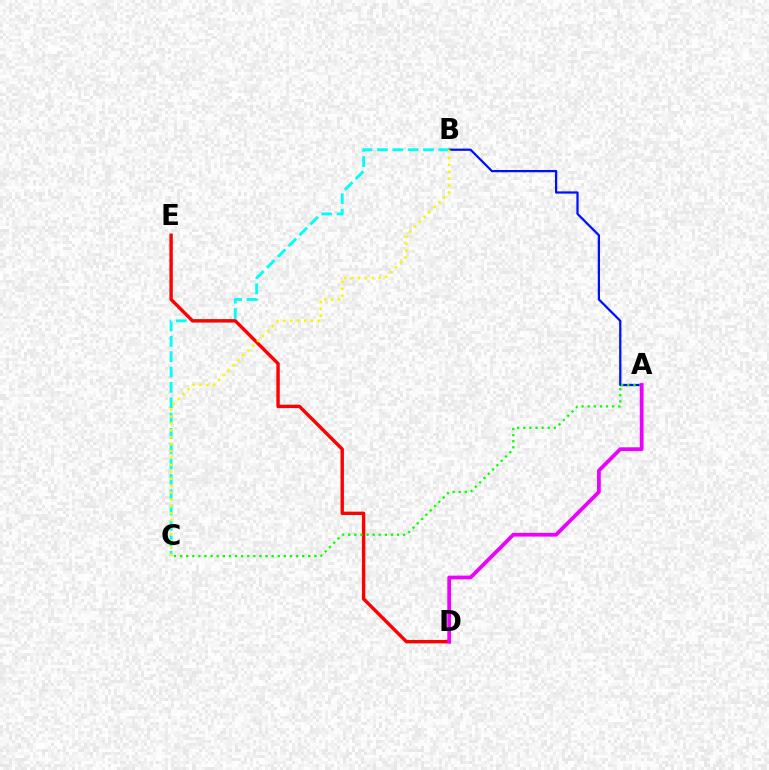{('A', 'B'): [{'color': '#0010ff', 'line_style': 'solid', 'thickness': 1.62}], ('B', 'C'): [{'color': '#00fff6', 'line_style': 'dashed', 'thickness': 2.08}, {'color': '#fcf500', 'line_style': 'dotted', 'thickness': 1.88}], ('D', 'E'): [{'color': '#ff0000', 'line_style': 'solid', 'thickness': 2.44}], ('A', 'C'): [{'color': '#08ff00', 'line_style': 'dotted', 'thickness': 1.66}], ('A', 'D'): [{'color': '#ee00ff', 'line_style': 'solid', 'thickness': 2.7}]}